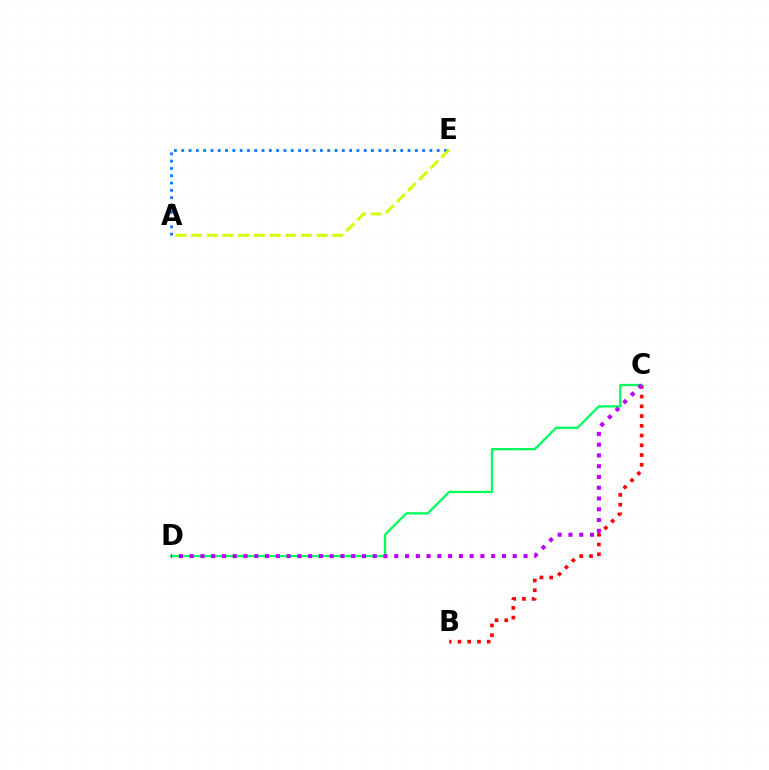{('B', 'C'): [{'color': '#ff0000', 'line_style': 'dotted', 'thickness': 2.65}], ('C', 'D'): [{'color': '#00ff5c', 'line_style': 'solid', 'thickness': 1.65}, {'color': '#b900ff', 'line_style': 'dotted', 'thickness': 2.93}], ('A', 'E'): [{'color': '#0074ff', 'line_style': 'dotted', 'thickness': 1.98}, {'color': '#d1ff00', 'line_style': 'dashed', 'thickness': 2.13}]}